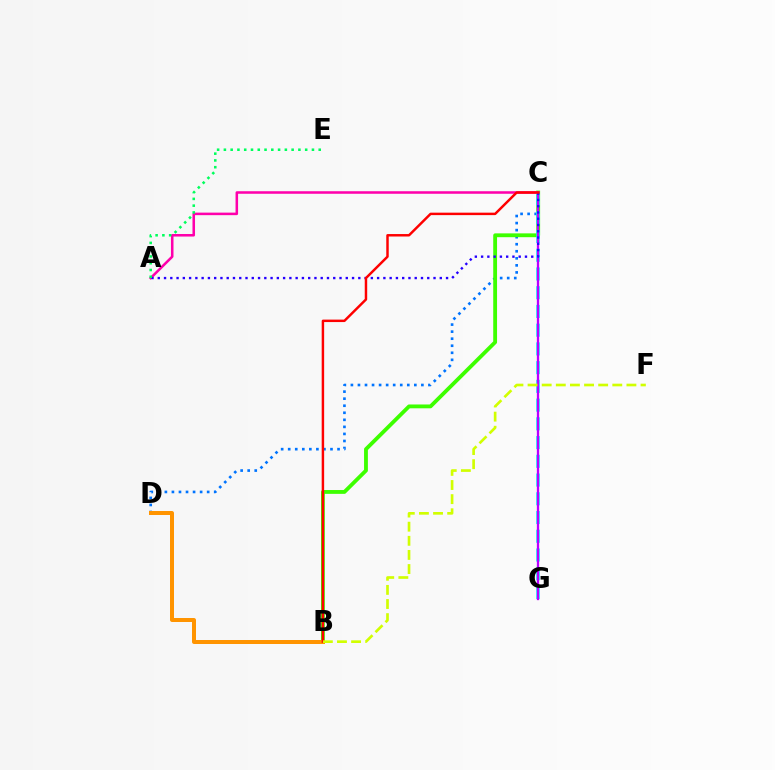{('C', 'D'): [{'color': '#0074ff', 'line_style': 'dotted', 'thickness': 1.91}], ('B', 'C'): [{'color': '#3dff00', 'line_style': 'solid', 'thickness': 2.75}, {'color': '#ff0000', 'line_style': 'solid', 'thickness': 1.77}], ('C', 'G'): [{'color': '#00fff6', 'line_style': 'dashed', 'thickness': 2.55}, {'color': '#b900ff', 'line_style': 'solid', 'thickness': 1.66}], ('B', 'D'): [{'color': '#ff9400', 'line_style': 'solid', 'thickness': 2.87}], ('A', 'C'): [{'color': '#ff00ac', 'line_style': 'solid', 'thickness': 1.83}, {'color': '#2500ff', 'line_style': 'dotted', 'thickness': 1.7}], ('B', 'F'): [{'color': '#d1ff00', 'line_style': 'dashed', 'thickness': 1.92}], ('A', 'E'): [{'color': '#00ff5c', 'line_style': 'dotted', 'thickness': 1.84}]}